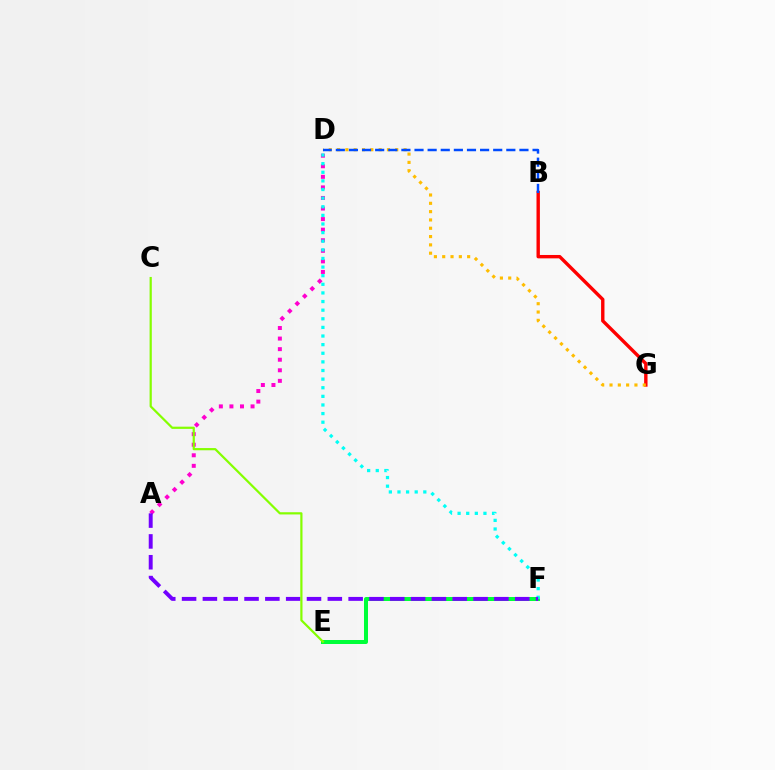{('B', 'G'): [{'color': '#ff0000', 'line_style': 'solid', 'thickness': 2.44}], ('D', 'G'): [{'color': '#ffbd00', 'line_style': 'dotted', 'thickness': 2.26}], ('A', 'D'): [{'color': '#ff00cf', 'line_style': 'dotted', 'thickness': 2.87}], ('E', 'F'): [{'color': '#00ff39', 'line_style': 'solid', 'thickness': 2.87}], ('D', 'F'): [{'color': '#00fff6', 'line_style': 'dotted', 'thickness': 2.34}], ('A', 'F'): [{'color': '#7200ff', 'line_style': 'dashed', 'thickness': 2.83}], ('B', 'D'): [{'color': '#004bff', 'line_style': 'dashed', 'thickness': 1.78}], ('C', 'E'): [{'color': '#84ff00', 'line_style': 'solid', 'thickness': 1.59}]}